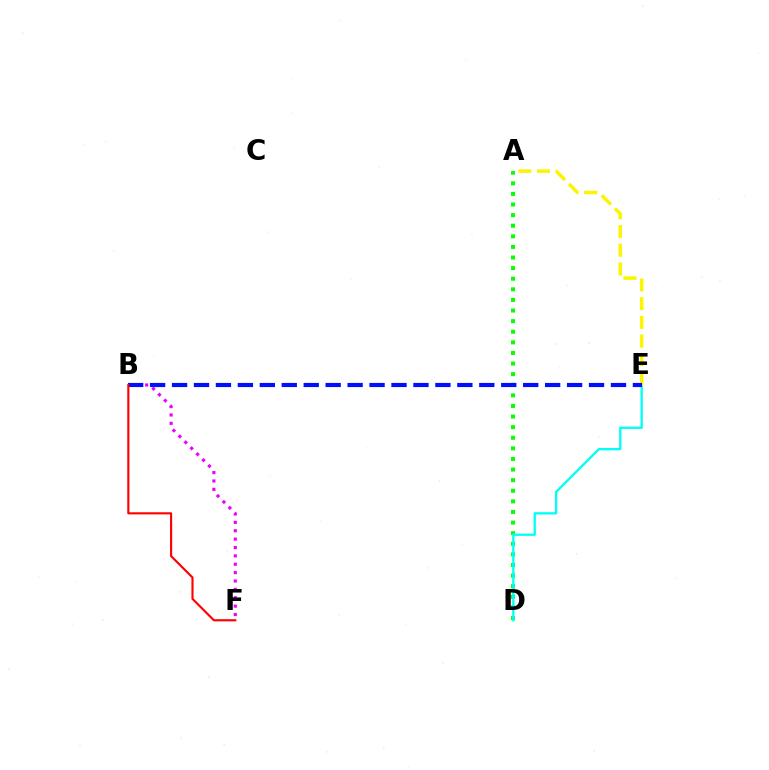{('A', 'D'): [{'color': '#08ff00', 'line_style': 'dotted', 'thickness': 2.88}], ('D', 'E'): [{'color': '#00fff6', 'line_style': 'solid', 'thickness': 1.67}], ('B', 'F'): [{'color': '#ee00ff', 'line_style': 'dotted', 'thickness': 2.28}, {'color': '#ff0000', 'line_style': 'solid', 'thickness': 1.54}], ('A', 'E'): [{'color': '#fcf500', 'line_style': 'dashed', 'thickness': 2.54}], ('B', 'E'): [{'color': '#0010ff', 'line_style': 'dashed', 'thickness': 2.98}]}